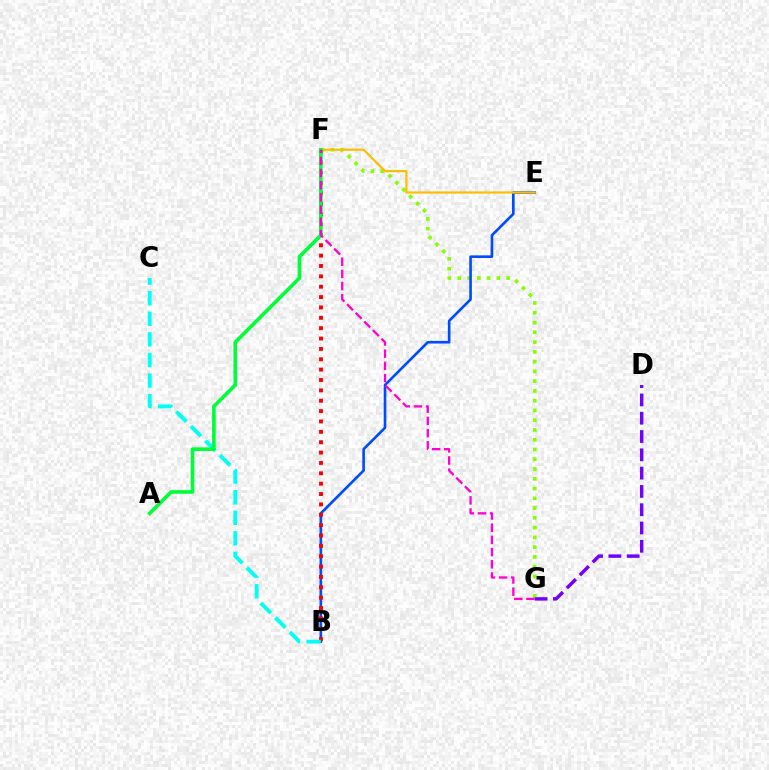{('F', 'G'): [{'color': '#84ff00', 'line_style': 'dotted', 'thickness': 2.65}, {'color': '#ff00cf', 'line_style': 'dashed', 'thickness': 1.66}], ('B', 'E'): [{'color': '#004bff', 'line_style': 'solid', 'thickness': 1.9}], ('E', 'F'): [{'color': '#ffbd00', 'line_style': 'solid', 'thickness': 1.57}], ('B', 'F'): [{'color': '#ff0000', 'line_style': 'dotted', 'thickness': 2.82}], ('B', 'C'): [{'color': '#00fff6', 'line_style': 'dashed', 'thickness': 2.8}], ('A', 'F'): [{'color': '#00ff39', 'line_style': 'solid', 'thickness': 2.62}], ('D', 'G'): [{'color': '#7200ff', 'line_style': 'dashed', 'thickness': 2.49}]}